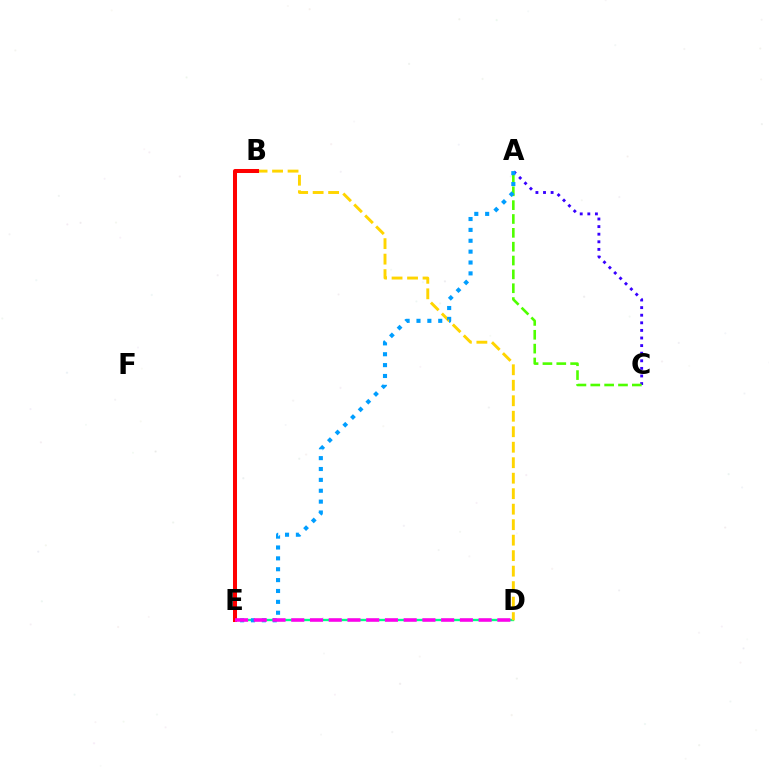{('A', 'C'): [{'color': '#3700ff', 'line_style': 'dotted', 'thickness': 2.06}, {'color': '#4fff00', 'line_style': 'dashed', 'thickness': 1.88}], ('D', 'E'): [{'color': '#00ff86', 'line_style': 'solid', 'thickness': 1.68}, {'color': '#ff00ed', 'line_style': 'dashed', 'thickness': 2.55}], ('B', 'D'): [{'color': '#ffd500', 'line_style': 'dashed', 'thickness': 2.1}], ('B', 'E'): [{'color': '#ff0000', 'line_style': 'solid', 'thickness': 2.89}], ('A', 'E'): [{'color': '#009eff', 'line_style': 'dotted', 'thickness': 2.95}]}